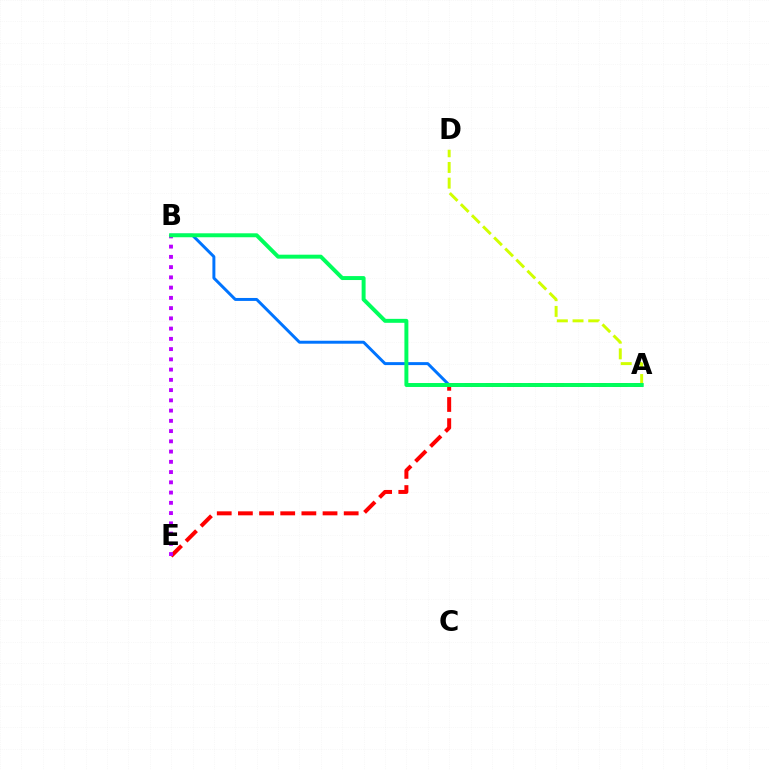{('A', 'D'): [{'color': '#d1ff00', 'line_style': 'dashed', 'thickness': 2.13}], ('A', 'B'): [{'color': '#0074ff', 'line_style': 'solid', 'thickness': 2.13}, {'color': '#00ff5c', 'line_style': 'solid', 'thickness': 2.85}], ('A', 'E'): [{'color': '#ff0000', 'line_style': 'dashed', 'thickness': 2.87}], ('B', 'E'): [{'color': '#b900ff', 'line_style': 'dotted', 'thickness': 2.78}]}